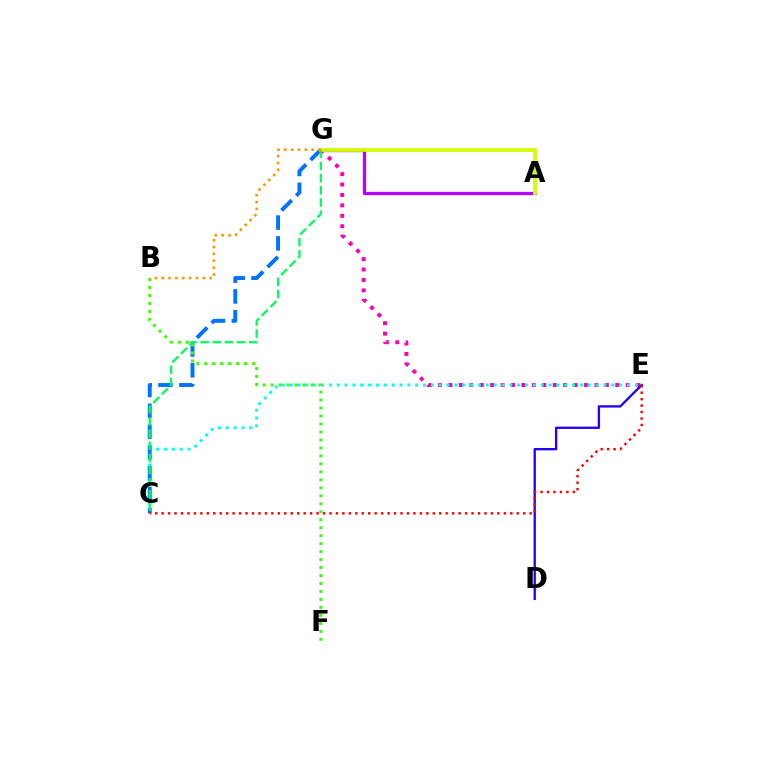{('E', 'G'): [{'color': '#ff00ac', 'line_style': 'dotted', 'thickness': 2.83}], ('C', 'E'): [{'color': '#00fff6', 'line_style': 'dotted', 'thickness': 2.13}, {'color': '#ff0000', 'line_style': 'dotted', 'thickness': 1.75}], ('A', 'G'): [{'color': '#b900ff', 'line_style': 'solid', 'thickness': 2.36}, {'color': '#d1ff00', 'line_style': 'solid', 'thickness': 2.69}], ('C', 'G'): [{'color': '#0074ff', 'line_style': 'dashed', 'thickness': 2.83}, {'color': '#00ff5c', 'line_style': 'dashed', 'thickness': 1.65}], ('B', 'F'): [{'color': '#3dff00', 'line_style': 'dotted', 'thickness': 2.17}], ('B', 'G'): [{'color': '#ff9400', 'line_style': 'dotted', 'thickness': 1.86}], ('D', 'E'): [{'color': '#2500ff', 'line_style': 'solid', 'thickness': 1.68}]}